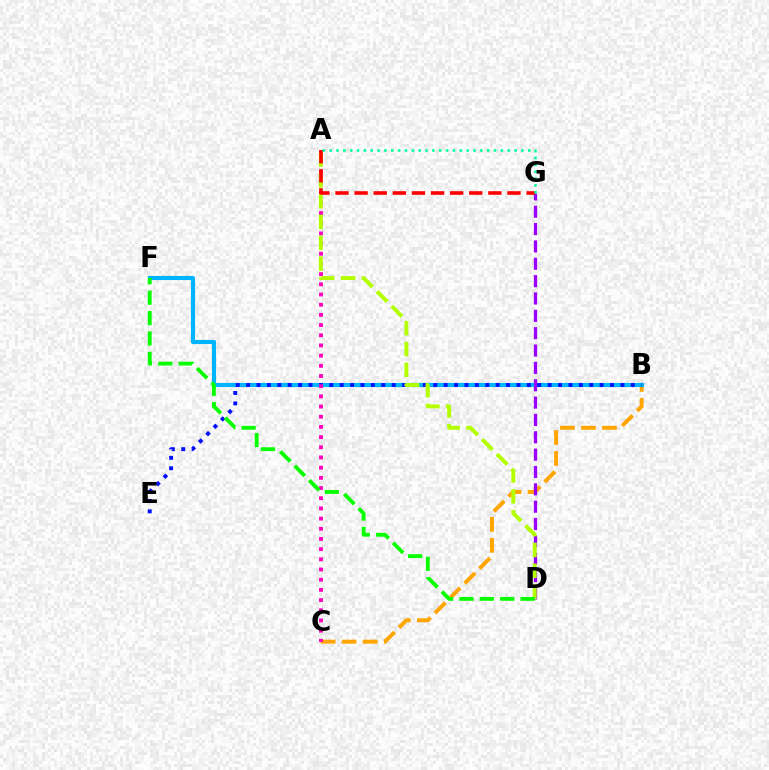{('B', 'C'): [{'color': '#ffa500', 'line_style': 'dashed', 'thickness': 2.85}], ('B', 'F'): [{'color': '#00b5ff', 'line_style': 'solid', 'thickness': 2.97}], ('D', 'G'): [{'color': '#9b00ff', 'line_style': 'dashed', 'thickness': 2.36}], ('B', 'E'): [{'color': '#0010ff', 'line_style': 'dotted', 'thickness': 2.83}], ('A', 'C'): [{'color': '#ff00bd', 'line_style': 'dotted', 'thickness': 2.77}], ('A', 'D'): [{'color': '#b3ff00', 'line_style': 'dashed', 'thickness': 2.83}], ('A', 'G'): [{'color': '#ff0000', 'line_style': 'dashed', 'thickness': 2.6}, {'color': '#00ff9d', 'line_style': 'dotted', 'thickness': 1.86}], ('D', 'F'): [{'color': '#08ff00', 'line_style': 'dashed', 'thickness': 2.77}]}